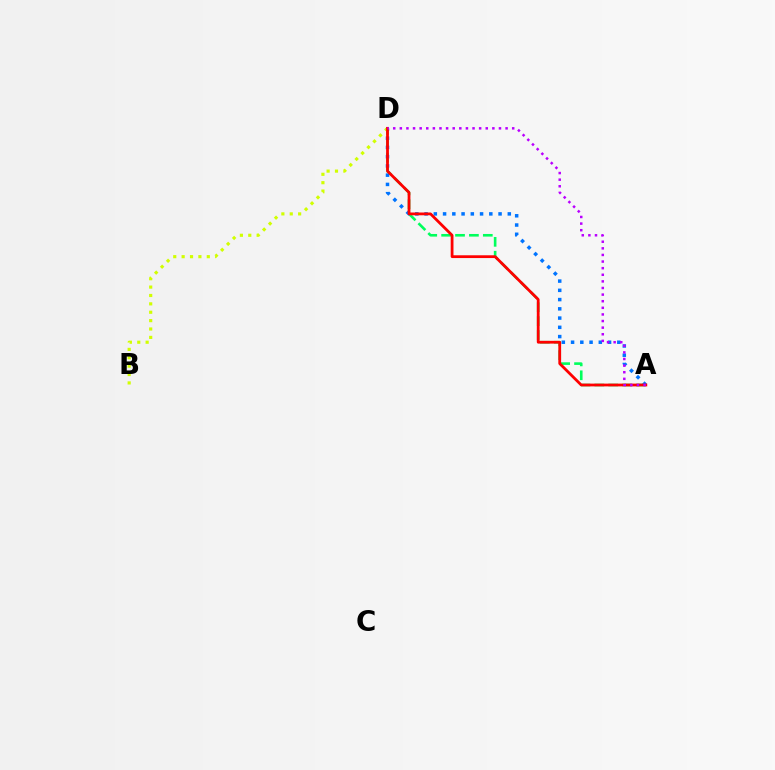{('A', 'D'): [{'color': '#00ff5c', 'line_style': 'dashed', 'thickness': 1.89}, {'color': '#0074ff', 'line_style': 'dotted', 'thickness': 2.51}, {'color': '#ff0000', 'line_style': 'solid', 'thickness': 2.0}, {'color': '#b900ff', 'line_style': 'dotted', 'thickness': 1.8}], ('B', 'D'): [{'color': '#d1ff00', 'line_style': 'dotted', 'thickness': 2.28}]}